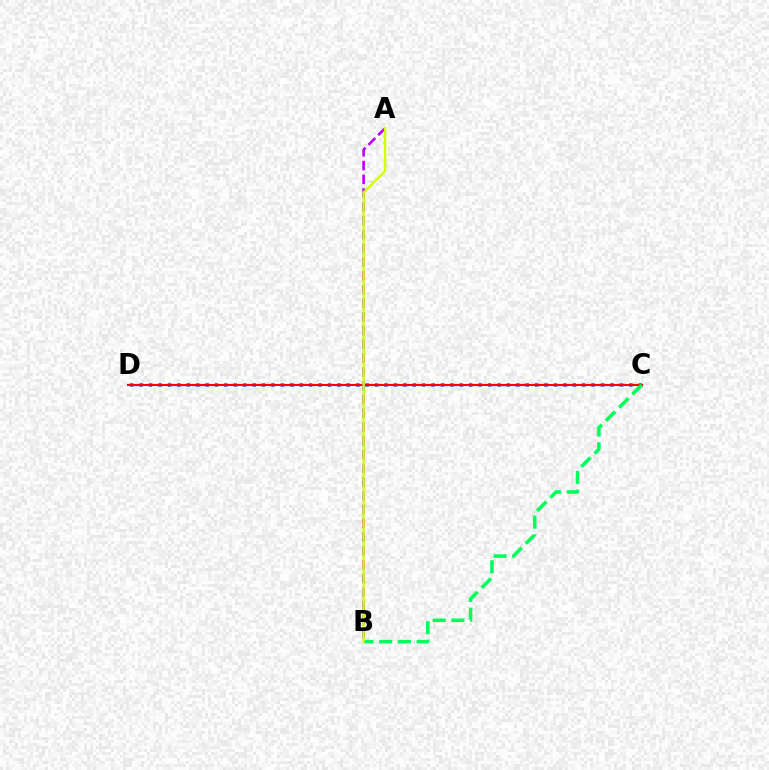{('C', 'D'): [{'color': '#0074ff', 'line_style': 'dotted', 'thickness': 2.56}, {'color': '#ff0000', 'line_style': 'solid', 'thickness': 1.55}], ('A', 'B'): [{'color': '#b900ff', 'line_style': 'dashed', 'thickness': 1.87}, {'color': '#d1ff00', 'line_style': 'solid', 'thickness': 1.71}], ('B', 'C'): [{'color': '#00ff5c', 'line_style': 'dashed', 'thickness': 2.55}]}